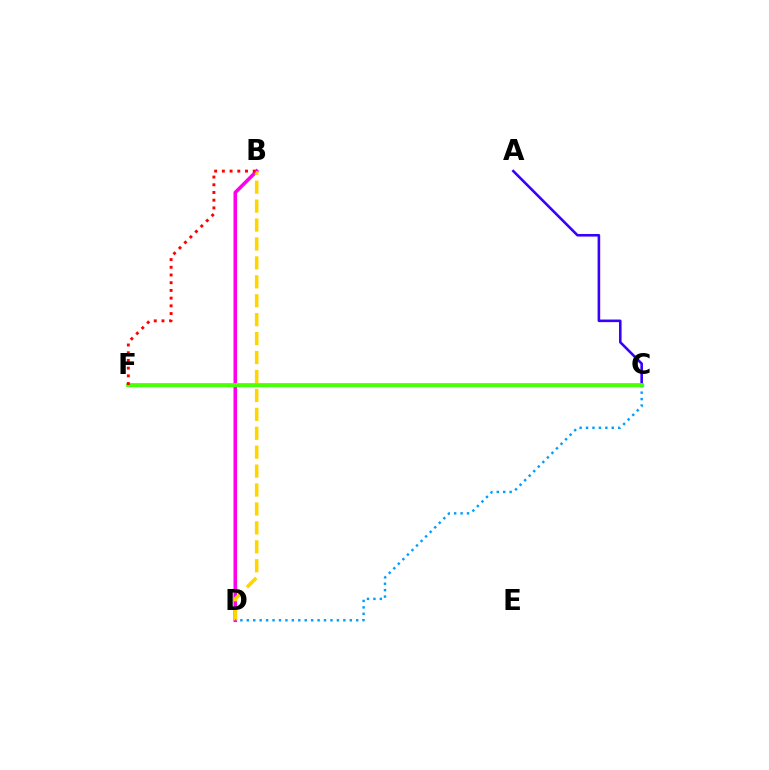{('B', 'D'): [{'color': '#ff00ed', 'line_style': 'solid', 'thickness': 2.58}, {'color': '#ffd500', 'line_style': 'dashed', 'thickness': 2.57}], ('A', 'C'): [{'color': '#3700ff', 'line_style': 'solid', 'thickness': 1.86}], ('C', 'F'): [{'color': '#00ff86', 'line_style': 'solid', 'thickness': 2.47}, {'color': '#4fff00', 'line_style': 'solid', 'thickness': 2.66}], ('C', 'D'): [{'color': '#009eff', 'line_style': 'dotted', 'thickness': 1.75}], ('B', 'F'): [{'color': '#ff0000', 'line_style': 'dotted', 'thickness': 2.1}]}